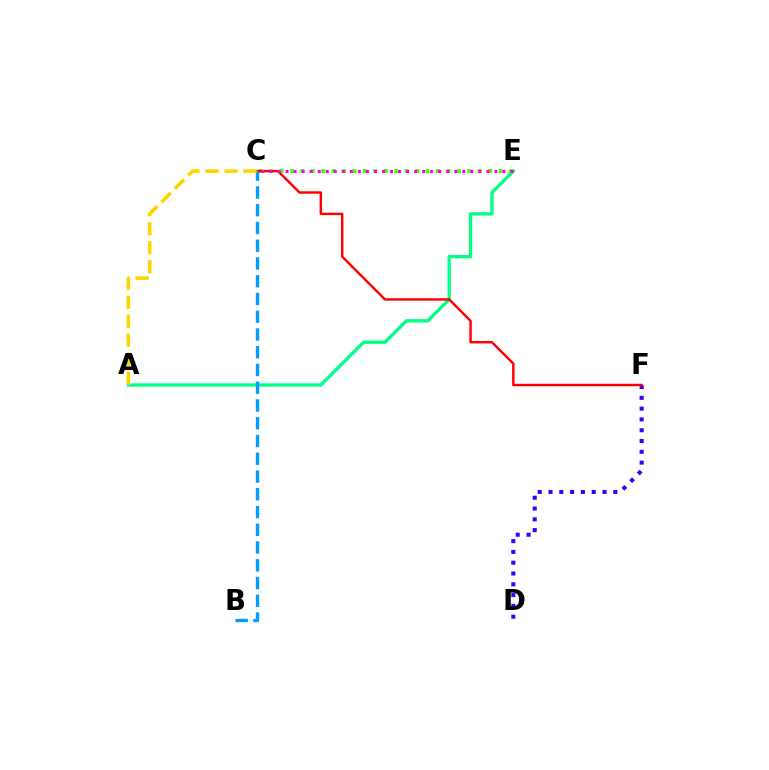{('C', 'E'): [{'color': '#4fff00', 'line_style': 'dotted', 'thickness': 2.84}, {'color': '#ff00ed', 'line_style': 'dotted', 'thickness': 2.18}], ('D', 'F'): [{'color': '#3700ff', 'line_style': 'dotted', 'thickness': 2.93}], ('A', 'E'): [{'color': '#00ff86', 'line_style': 'solid', 'thickness': 2.4}], ('C', 'F'): [{'color': '#ff0000', 'line_style': 'solid', 'thickness': 1.76}], ('B', 'C'): [{'color': '#009eff', 'line_style': 'dashed', 'thickness': 2.41}], ('A', 'C'): [{'color': '#ffd500', 'line_style': 'dashed', 'thickness': 2.58}]}